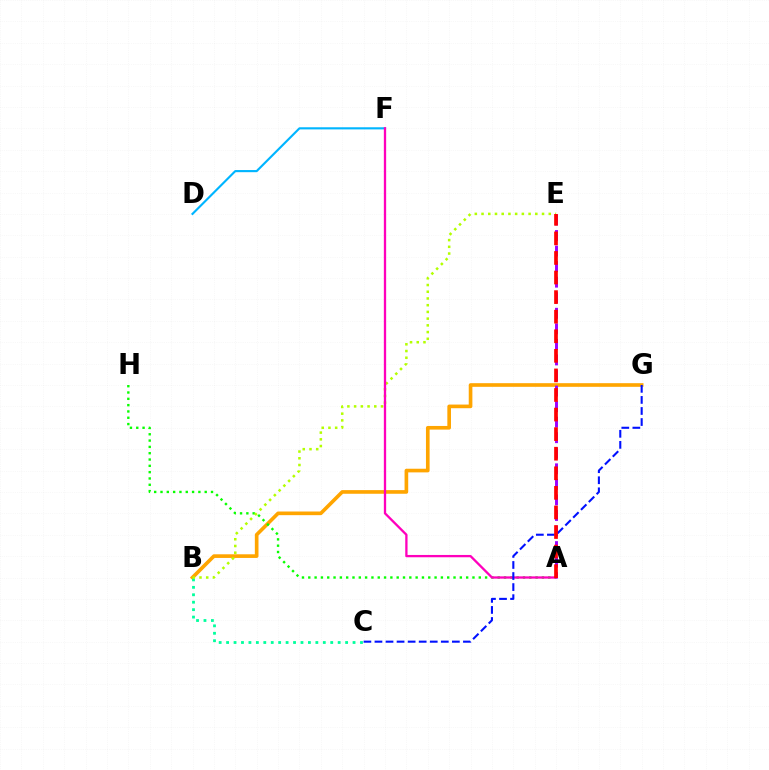{('B', 'G'): [{'color': '#ffa500', 'line_style': 'solid', 'thickness': 2.62}], ('A', 'H'): [{'color': '#08ff00', 'line_style': 'dotted', 'thickness': 1.72}], ('A', 'E'): [{'color': '#9b00ff', 'line_style': 'dashed', 'thickness': 2.11}, {'color': '#ff0000', 'line_style': 'dashed', 'thickness': 2.66}], ('B', 'C'): [{'color': '#00ff9d', 'line_style': 'dotted', 'thickness': 2.02}], ('B', 'E'): [{'color': '#b3ff00', 'line_style': 'dotted', 'thickness': 1.83}], ('D', 'F'): [{'color': '#00b5ff', 'line_style': 'solid', 'thickness': 1.54}], ('A', 'F'): [{'color': '#ff00bd', 'line_style': 'solid', 'thickness': 1.66}], ('C', 'G'): [{'color': '#0010ff', 'line_style': 'dashed', 'thickness': 1.5}]}